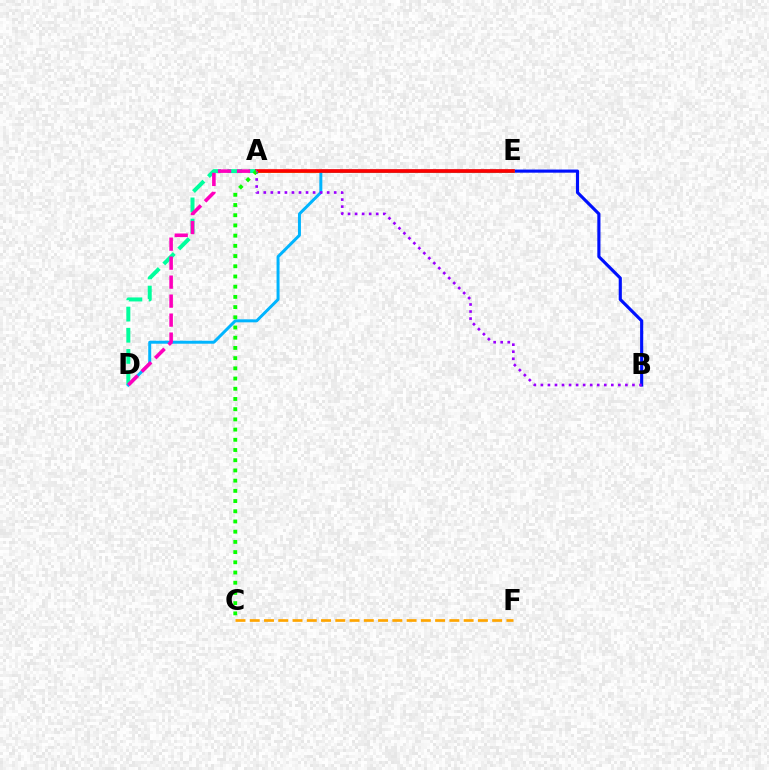{('A', 'D'): [{'color': '#00ff9d', 'line_style': 'dashed', 'thickness': 2.88}, {'color': '#ff00bd', 'line_style': 'dashed', 'thickness': 2.58}], ('C', 'F'): [{'color': '#ffa500', 'line_style': 'dashed', 'thickness': 1.94}], ('B', 'E'): [{'color': '#0010ff', 'line_style': 'solid', 'thickness': 2.26}], ('A', 'E'): [{'color': '#b3ff00', 'line_style': 'solid', 'thickness': 2.03}, {'color': '#ff0000', 'line_style': 'solid', 'thickness': 2.64}], ('D', 'E'): [{'color': '#00b5ff', 'line_style': 'solid', 'thickness': 2.15}], ('A', 'B'): [{'color': '#9b00ff', 'line_style': 'dotted', 'thickness': 1.91}], ('A', 'C'): [{'color': '#08ff00', 'line_style': 'dotted', 'thickness': 2.77}]}